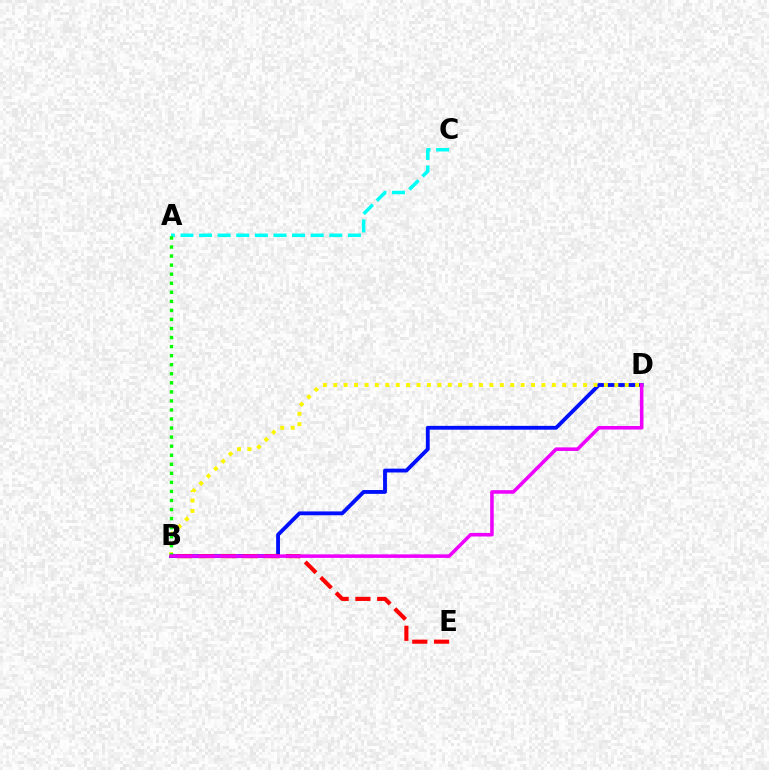{('B', 'D'): [{'color': '#0010ff', 'line_style': 'solid', 'thickness': 2.76}, {'color': '#fcf500', 'line_style': 'dotted', 'thickness': 2.83}, {'color': '#ee00ff', 'line_style': 'solid', 'thickness': 2.56}], ('B', 'E'): [{'color': '#ff0000', 'line_style': 'dashed', 'thickness': 2.96}], ('A', 'C'): [{'color': '#00fff6', 'line_style': 'dashed', 'thickness': 2.53}], ('A', 'B'): [{'color': '#08ff00', 'line_style': 'dotted', 'thickness': 2.46}]}